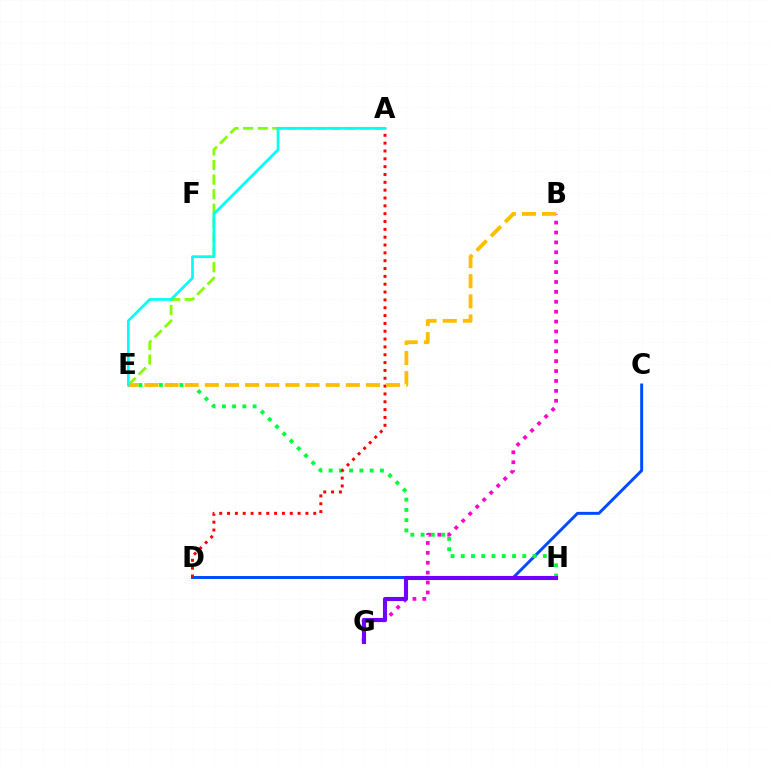{('C', 'D'): [{'color': '#004bff', 'line_style': 'solid', 'thickness': 2.12}], ('B', 'G'): [{'color': '#ff00cf', 'line_style': 'dotted', 'thickness': 2.69}], ('A', 'E'): [{'color': '#84ff00', 'line_style': 'dashed', 'thickness': 1.98}, {'color': '#00fff6', 'line_style': 'solid', 'thickness': 1.97}], ('E', 'H'): [{'color': '#00ff39', 'line_style': 'dotted', 'thickness': 2.79}], ('A', 'D'): [{'color': '#ff0000', 'line_style': 'dotted', 'thickness': 2.13}], ('G', 'H'): [{'color': '#7200ff', 'line_style': 'solid', 'thickness': 2.96}], ('B', 'E'): [{'color': '#ffbd00', 'line_style': 'dashed', 'thickness': 2.74}]}